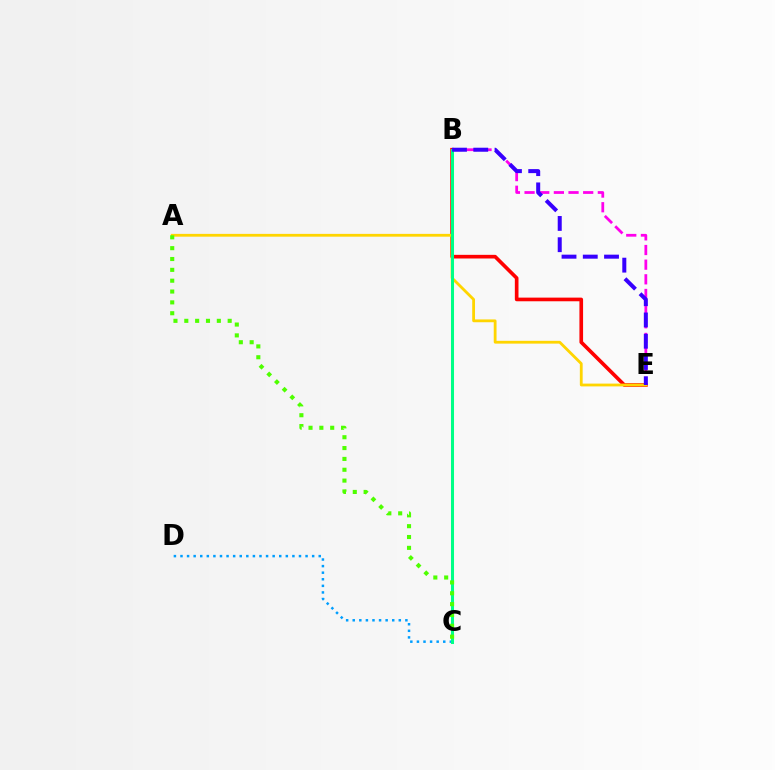{('C', 'D'): [{'color': '#009eff', 'line_style': 'dotted', 'thickness': 1.79}], ('B', 'E'): [{'color': '#ff0000', 'line_style': 'solid', 'thickness': 2.63}, {'color': '#ff00ed', 'line_style': 'dashed', 'thickness': 1.99}, {'color': '#3700ff', 'line_style': 'dashed', 'thickness': 2.89}], ('A', 'E'): [{'color': '#ffd500', 'line_style': 'solid', 'thickness': 2.02}], ('B', 'C'): [{'color': '#00ff86', 'line_style': 'solid', 'thickness': 2.18}], ('A', 'C'): [{'color': '#4fff00', 'line_style': 'dotted', 'thickness': 2.95}]}